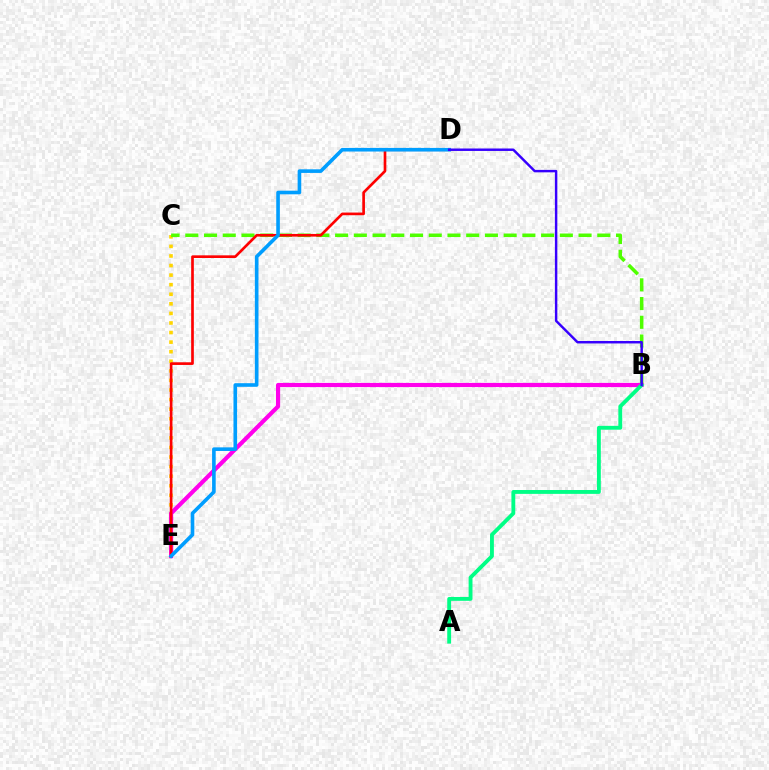{('C', 'E'): [{'color': '#ffd500', 'line_style': 'dotted', 'thickness': 2.6}], ('B', 'C'): [{'color': '#4fff00', 'line_style': 'dashed', 'thickness': 2.54}], ('B', 'E'): [{'color': '#ff00ed', 'line_style': 'solid', 'thickness': 2.99}], ('A', 'B'): [{'color': '#00ff86', 'line_style': 'solid', 'thickness': 2.78}], ('D', 'E'): [{'color': '#ff0000', 'line_style': 'solid', 'thickness': 1.92}, {'color': '#009eff', 'line_style': 'solid', 'thickness': 2.6}], ('B', 'D'): [{'color': '#3700ff', 'line_style': 'solid', 'thickness': 1.77}]}